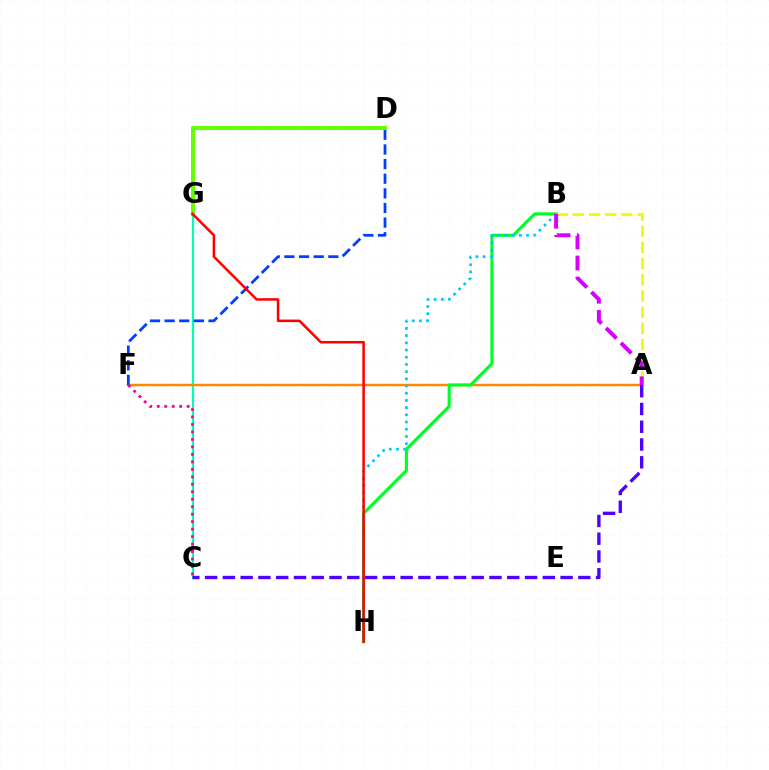{('C', 'G'): [{'color': '#00ffaf', 'line_style': 'solid', 'thickness': 1.58}], ('A', 'F'): [{'color': '#ff8800', 'line_style': 'solid', 'thickness': 1.79}], ('A', 'C'): [{'color': '#4f00ff', 'line_style': 'dashed', 'thickness': 2.41}], ('D', 'F'): [{'color': '#003fff', 'line_style': 'dashed', 'thickness': 1.99}], ('D', 'G'): [{'color': '#66ff00', 'line_style': 'solid', 'thickness': 2.89}], ('B', 'H'): [{'color': '#00ff27', 'line_style': 'solid', 'thickness': 2.25}, {'color': '#00c7ff', 'line_style': 'dotted', 'thickness': 1.96}], ('A', 'B'): [{'color': '#eeff00', 'line_style': 'dashed', 'thickness': 2.2}, {'color': '#d600ff', 'line_style': 'dashed', 'thickness': 2.86}], ('G', 'H'): [{'color': '#ff0000', 'line_style': 'solid', 'thickness': 1.82}], ('C', 'F'): [{'color': '#ff00a0', 'line_style': 'dotted', 'thickness': 2.03}]}